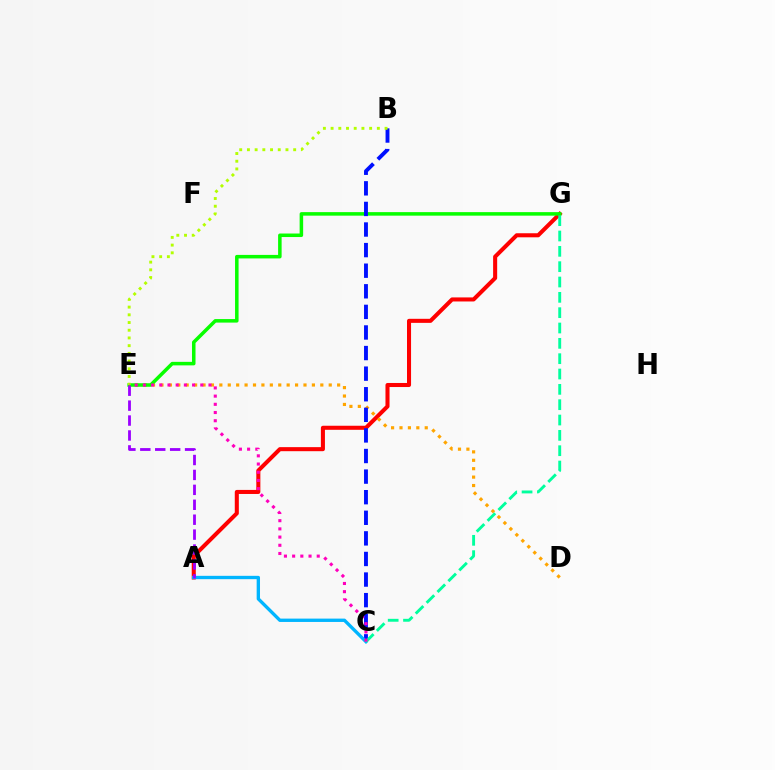{('A', 'G'): [{'color': '#ff0000', 'line_style': 'solid', 'thickness': 2.92}], ('D', 'E'): [{'color': '#ffa500', 'line_style': 'dotted', 'thickness': 2.29}], ('E', 'G'): [{'color': '#08ff00', 'line_style': 'solid', 'thickness': 2.54}], ('B', 'C'): [{'color': '#0010ff', 'line_style': 'dashed', 'thickness': 2.8}], ('A', 'C'): [{'color': '#00b5ff', 'line_style': 'solid', 'thickness': 2.41}], ('A', 'E'): [{'color': '#9b00ff', 'line_style': 'dashed', 'thickness': 2.03}], ('B', 'E'): [{'color': '#b3ff00', 'line_style': 'dotted', 'thickness': 2.09}], ('C', 'G'): [{'color': '#00ff9d', 'line_style': 'dashed', 'thickness': 2.08}], ('C', 'E'): [{'color': '#ff00bd', 'line_style': 'dotted', 'thickness': 2.23}]}